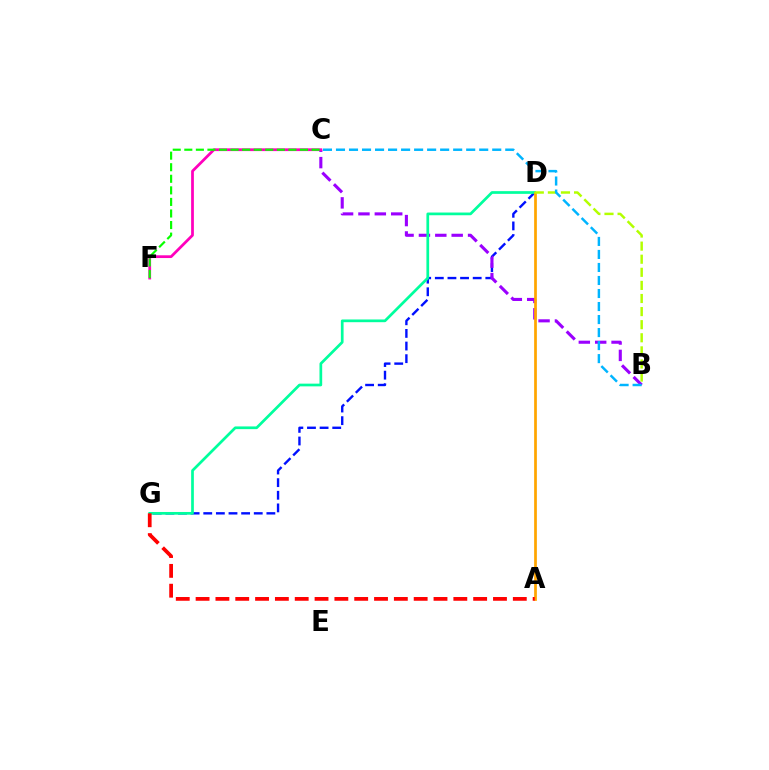{('D', 'G'): [{'color': '#0010ff', 'line_style': 'dashed', 'thickness': 1.72}, {'color': '#00ff9d', 'line_style': 'solid', 'thickness': 1.95}], ('B', 'C'): [{'color': '#9b00ff', 'line_style': 'dashed', 'thickness': 2.22}, {'color': '#00b5ff', 'line_style': 'dashed', 'thickness': 1.77}], ('C', 'F'): [{'color': '#ff00bd', 'line_style': 'solid', 'thickness': 1.98}, {'color': '#08ff00', 'line_style': 'dashed', 'thickness': 1.57}], ('A', 'D'): [{'color': '#ffa500', 'line_style': 'solid', 'thickness': 1.96}], ('A', 'G'): [{'color': '#ff0000', 'line_style': 'dashed', 'thickness': 2.69}], ('B', 'D'): [{'color': '#b3ff00', 'line_style': 'dashed', 'thickness': 1.78}]}